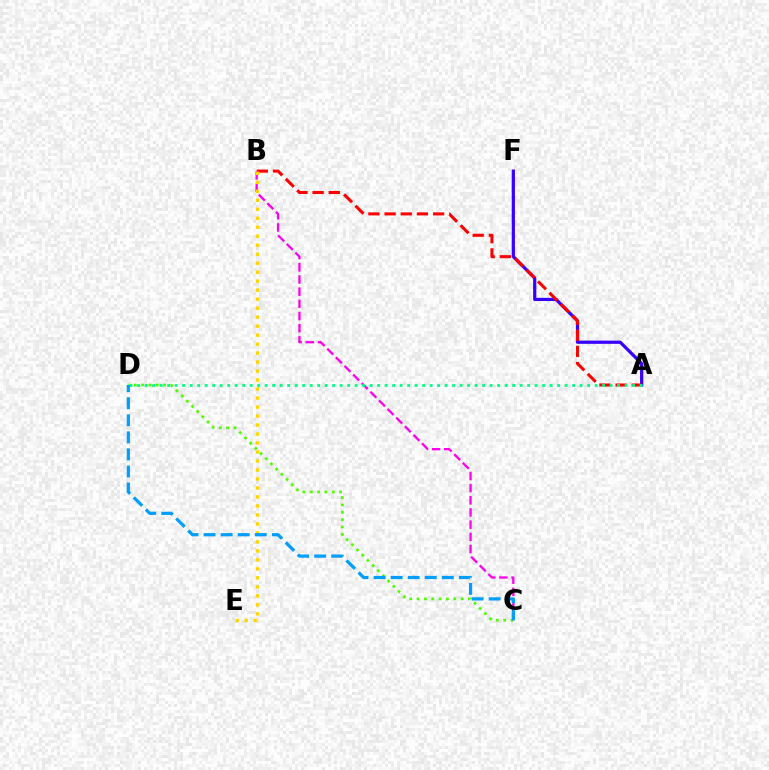{('A', 'F'): [{'color': '#3700ff', 'line_style': 'solid', 'thickness': 2.32}], ('C', 'D'): [{'color': '#4fff00', 'line_style': 'dotted', 'thickness': 1.99}, {'color': '#009eff', 'line_style': 'dashed', 'thickness': 2.32}], ('A', 'B'): [{'color': '#ff0000', 'line_style': 'dashed', 'thickness': 2.2}], ('B', 'C'): [{'color': '#ff00ed', 'line_style': 'dashed', 'thickness': 1.66}], ('B', 'E'): [{'color': '#ffd500', 'line_style': 'dotted', 'thickness': 2.44}], ('A', 'D'): [{'color': '#00ff86', 'line_style': 'dotted', 'thickness': 2.04}]}